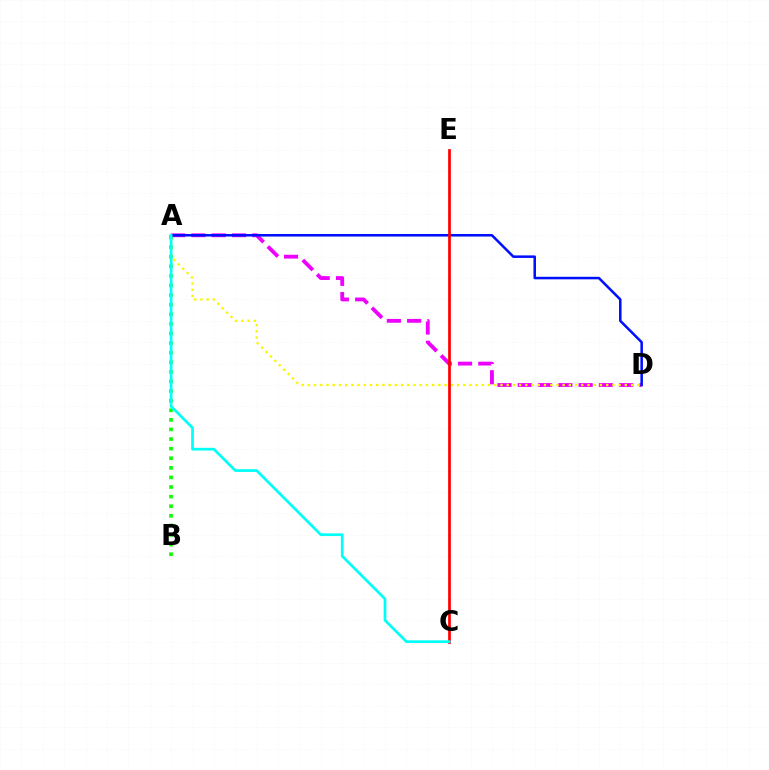{('A', 'B'): [{'color': '#08ff00', 'line_style': 'dotted', 'thickness': 2.61}], ('A', 'D'): [{'color': '#ee00ff', 'line_style': 'dashed', 'thickness': 2.76}, {'color': '#fcf500', 'line_style': 'dotted', 'thickness': 1.69}, {'color': '#0010ff', 'line_style': 'solid', 'thickness': 1.83}], ('C', 'E'): [{'color': '#ff0000', 'line_style': 'solid', 'thickness': 1.96}], ('A', 'C'): [{'color': '#00fff6', 'line_style': 'solid', 'thickness': 1.95}]}